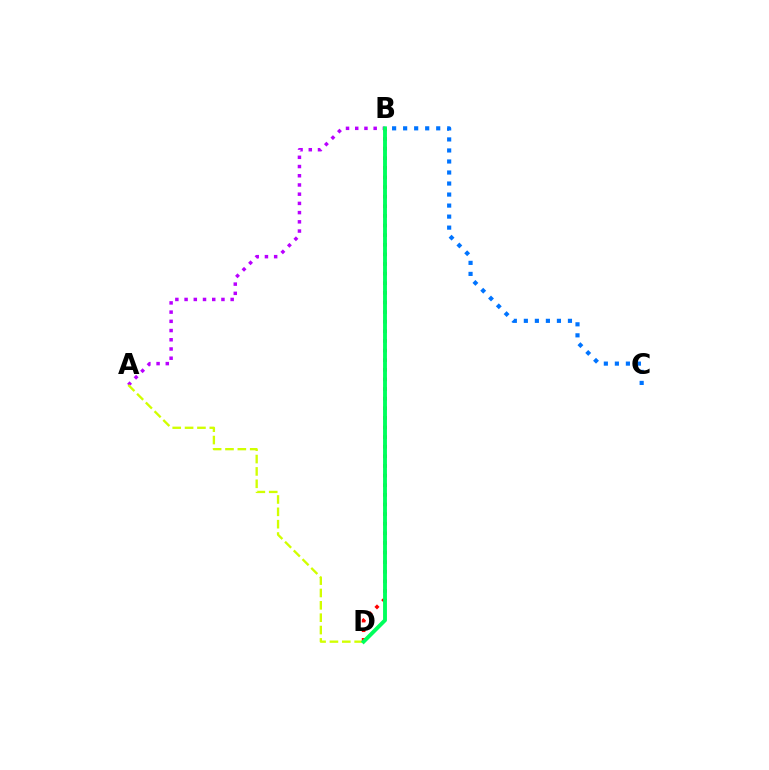{('A', 'B'): [{'color': '#b900ff', 'line_style': 'dotted', 'thickness': 2.5}], ('A', 'D'): [{'color': '#d1ff00', 'line_style': 'dashed', 'thickness': 1.68}], ('B', 'C'): [{'color': '#0074ff', 'line_style': 'dotted', 'thickness': 3.0}], ('B', 'D'): [{'color': '#ff0000', 'line_style': 'dotted', 'thickness': 2.61}, {'color': '#00ff5c', 'line_style': 'solid', 'thickness': 2.79}]}